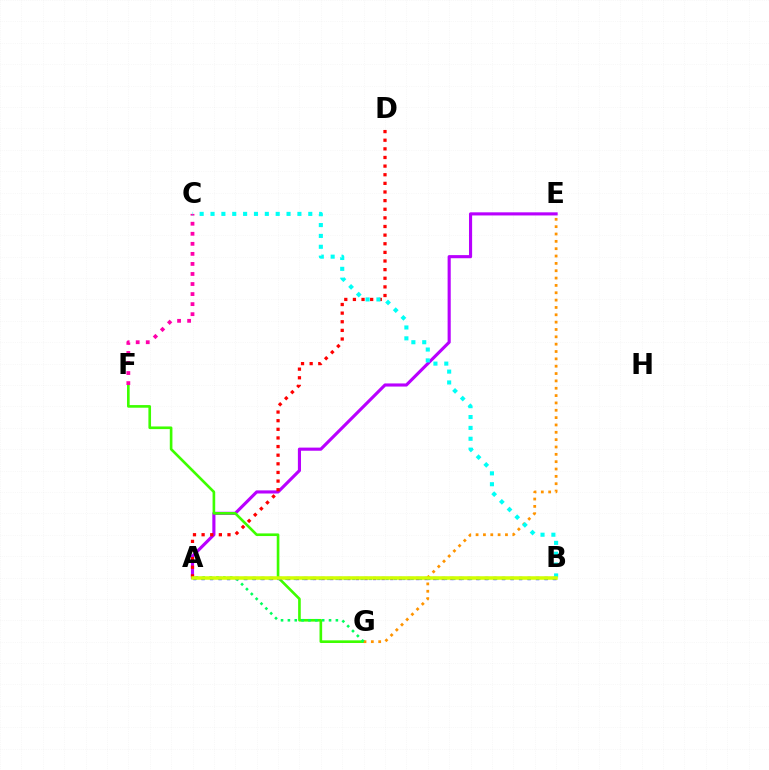{('A', 'E'): [{'color': '#b900ff', 'line_style': 'solid', 'thickness': 2.25}], ('F', 'G'): [{'color': '#3dff00', 'line_style': 'solid', 'thickness': 1.9}], ('A', 'B'): [{'color': '#2500ff', 'line_style': 'dotted', 'thickness': 2.33}, {'color': '#0074ff', 'line_style': 'dotted', 'thickness': 2.27}, {'color': '#d1ff00', 'line_style': 'solid', 'thickness': 2.55}], ('E', 'G'): [{'color': '#ff9400', 'line_style': 'dotted', 'thickness': 2.0}], ('A', 'D'): [{'color': '#ff0000', 'line_style': 'dotted', 'thickness': 2.34}], ('A', 'G'): [{'color': '#00ff5c', 'line_style': 'dotted', 'thickness': 1.86}], ('C', 'F'): [{'color': '#ff00ac', 'line_style': 'dotted', 'thickness': 2.73}], ('B', 'C'): [{'color': '#00fff6', 'line_style': 'dotted', 'thickness': 2.95}]}